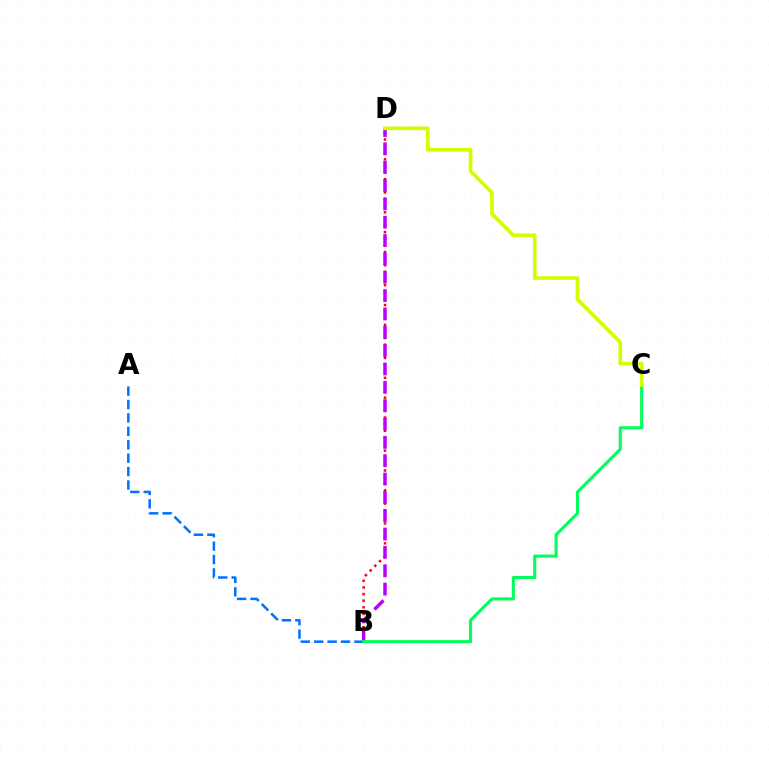{('A', 'B'): [{'color': '#0074ff', 'line_style': 'dashed', 'thickness': 1.82}], ('B', 'D'): [{'color': '#ff0000', 'line_style': 'dotted', 'thickness': 1.8}, {'color': '#b900ff', 'line_style': 'dashed', 'thickness': 2.49}], ('B', 'C'): [{'color': '#00ff5c', 'line_style': 'solid', 'thickness': 2.21}], ('C', 'D'): [{'color': '#d1ff00', 'line_style': 'solid', 'thickness': 2.64}]}